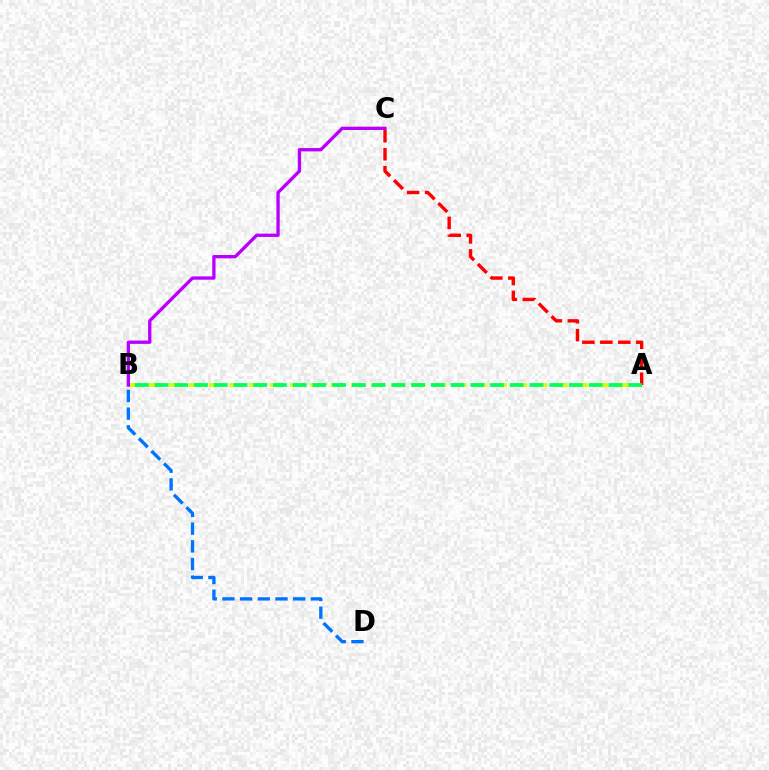{('A', 'B'): [{'color': '#d1ff00', 'line_style': 'dashed', 'thickness': 2.75}, {'color': '#00ff5c', 'line_style': 'dashed', 'thickness': 2.68}], ('A', 'C'): [{'color': '#ff0000', 'line_style': 'dashed', 'thickness': 2.44}], ('B', 'D'): [{'color': '#0074ff', 'line_style': 'dashed', 'thickness': 2.4}], ('B', 'C'): [{'color': '#b900ff', 'line_style': 'solid', 'thickness': 2.39}]}